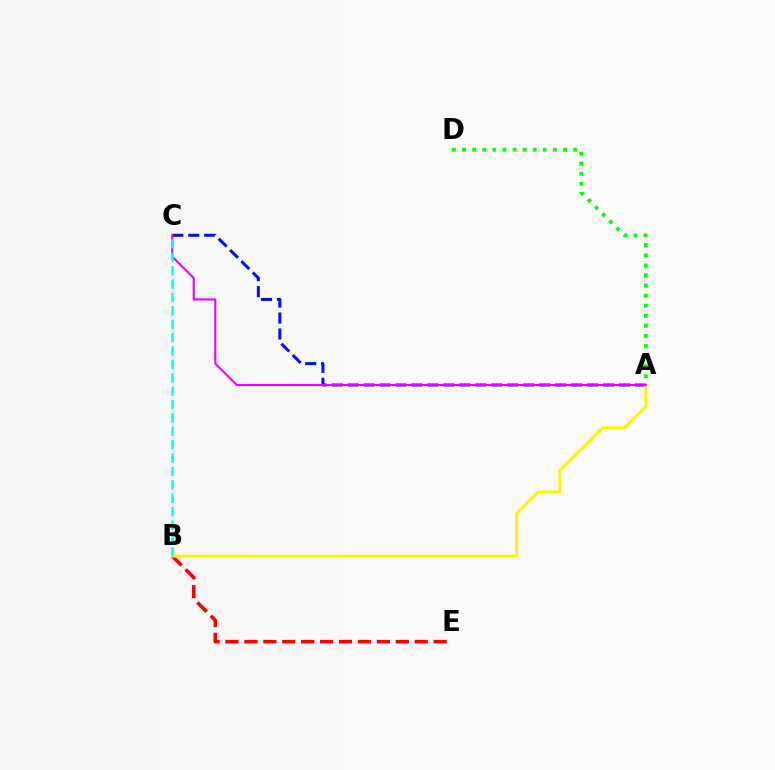{('B', 'E'): [{'color': '#ff0000', 'line_style': 'dashed', 'thickness': 2.57}], ('A', 'C'): [{'color': '#0010ff', 'line_style': 'dashed', 'thickness': 2.17}, {'color': '#ee00ff', 'line_style': 'solid', 'thickness': 1.51}], ('A', 'B'): [{'color': '#fcf500', 'line_style': 'solid', 'thickness': 2.09}], ('A', 'D'): [{'color': '#08ff00', 'line_style': 'dotted', 'thickness': 2.74}], ('B', 'C'): [{'color': '#00fff6', 'line_style': 'dashed', 'thickness': 1.82}]}